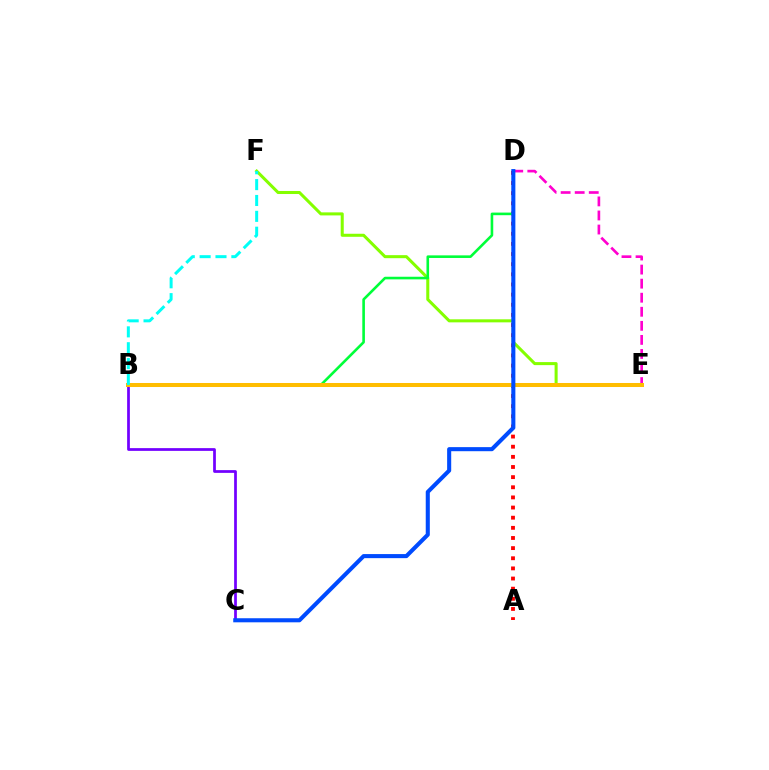{('D', 'E'): [{'color': '#ff00cf', 'line_style': 'dashed', 'thickness': 1.91}], ('E', 'F'): [{'color': '#84ff00', 'line_style': 'solid', 'thickness': 2.19}], ('A', 'D'): [{'color': '#ff0000', 'line_style': 'dotted', 'thickness': 2.76}], ('B', 'D'): [{'color': '#00ff39', 'line_style': 'solid', 'thickness': 1.88}], ('B', 'C'): [{'color': '#7200ff', 'line_style': 'solid', 'thickness': 1.97}], ('B', 'E'): [{'color': '#ffbd00', 'line_style': 'solid', 'thickness': 2.89}], ('C', 'D'): [{'color': '#004bff', 'line_style': 'solid', 'thickness': 2.93}], ('B', 'F'): [{'color': '#00fff6', 'line_style': 'dashed', 'thickness': 2.16}]}